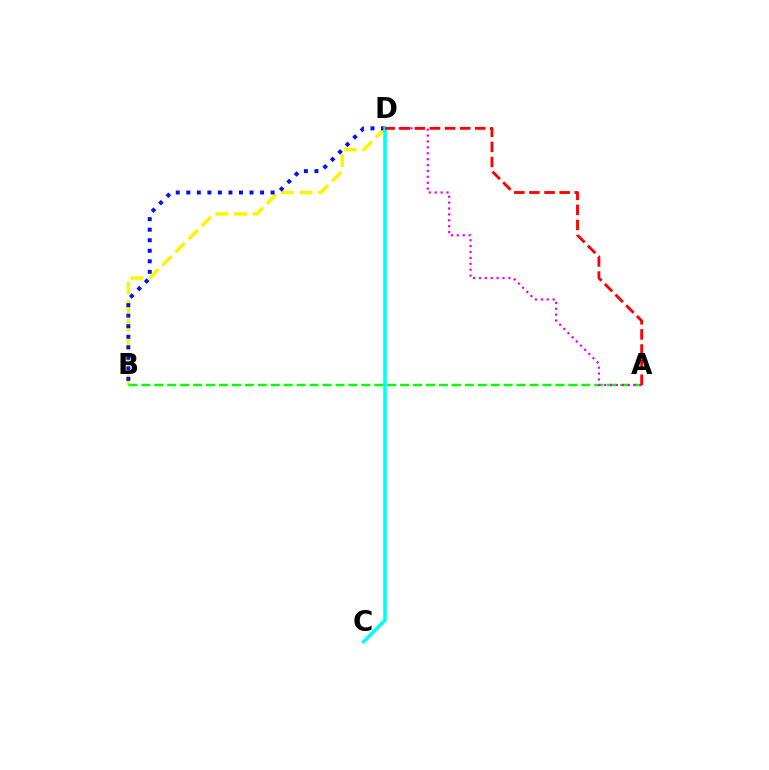{('B', 'D'): [{'color': '#fcf500', 'line_style': 'dashed', 'thickness': 2.53}, {'color': '#0010ff', 'line_style': 'dotted', 'thickness': 2.86}], ('A', 'B'): [{'color': '#08ff00', 'line_style': 'dashed', 'thickness': 1.76}], ('C', 'D'): [{'color': '#00fff6', 'line_style': 'solid', 'thickness': 2.58}], ('A', 'D'): [{'color': '#ee00ff', 'line_style': 'dotted', 'thickness': 1.6}, {'color': '#ff0000', 'line_style': 'dashed', 'thickness': 2.05}]}